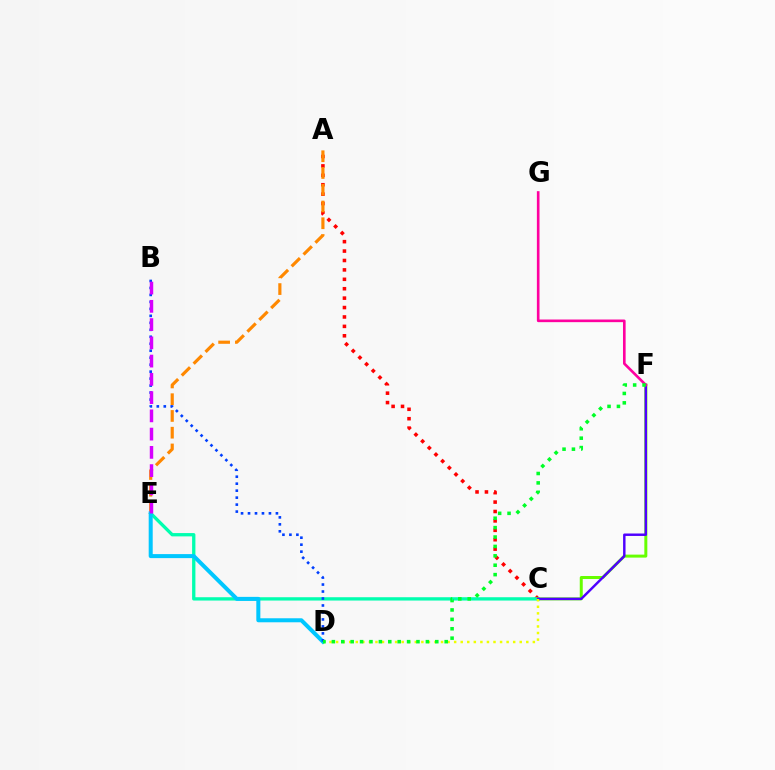{('A', 'C'): [{'color': '#ff0000', 'line_style': 'dotted', 'thickness': 2.56}], ('C', 'E'): [{'color': '#00ffaf', 'line_style': 'solid', 'thickness': 2.39}], ('A', 'E'): [{'color': '#ff8800', 'line_style': 'dashed', 'thickness': 2.28}], ('C', 'F'): [{'color': '#66ff00', 'line_style': 'solid', 'thickness': 2.15}, {'color': '#4f00ff', 'line_style': 'solid', 'thickness': 1.76}], ('F', 'G'): [{'color': '#ff00a0', 'line_style': 'solid', 'thickness': 1.9}], ('C', 'D'): [{'color': '#eeff00', 'line_style': 'dotted', 'thickness': 1.78}], ('D', 'E'): [{'color': '#00c7ff', 'line_style': 'solid', 'thickness': 2.89}], ('B', 'D'): [{'color': '#003fff', 'line_style': 'dotted', 'thickness': 1.9}], ('B', 'E'): [{'color': '#d600ff', 'line_style': 'dashed', 'thickness': 2.48}], ('D', 'F'): [{'color': '#00ff27', 'line_style': 'dotted', 'thickness': 2.55}]}